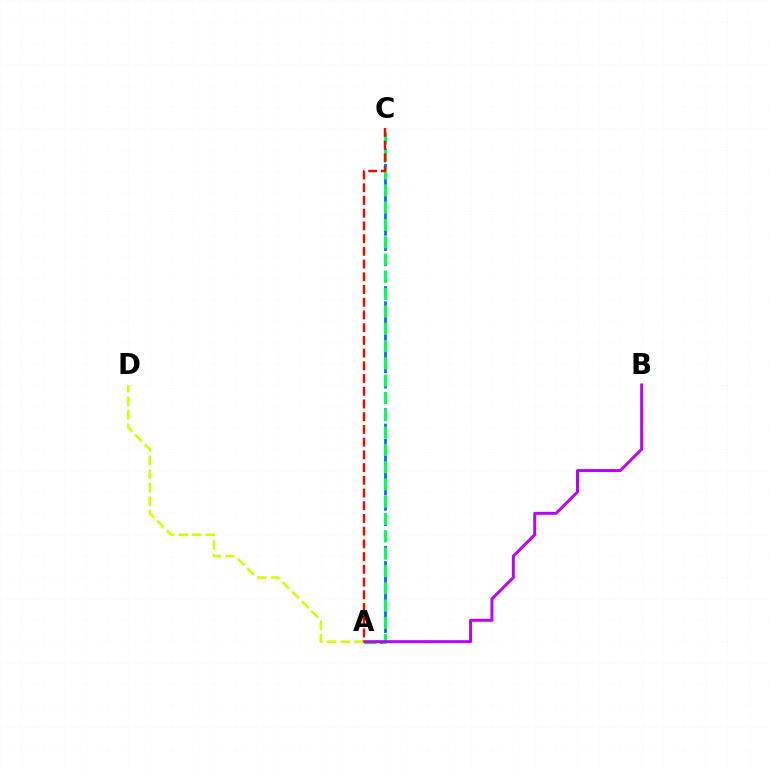{('A', 'C'): [{'color': '#0074ff', 'line_style': 'dashed', 'thickness': 2.08}, {'color': '#00ff5c', 'line_style': 'dashed', 'thickness': 2.35}, {'color': '#ff0000', 'line_style': 'dashed', 'thickness': 1.73}], ('A', 'B'): [{'color': '#b900ff', 'line_style': 'solid', 'thickness': 2.14}], ('A', 'D'): [{'color': '#d1ff00', 'line_style': 'dashed', 'thickness': 1.85}]}